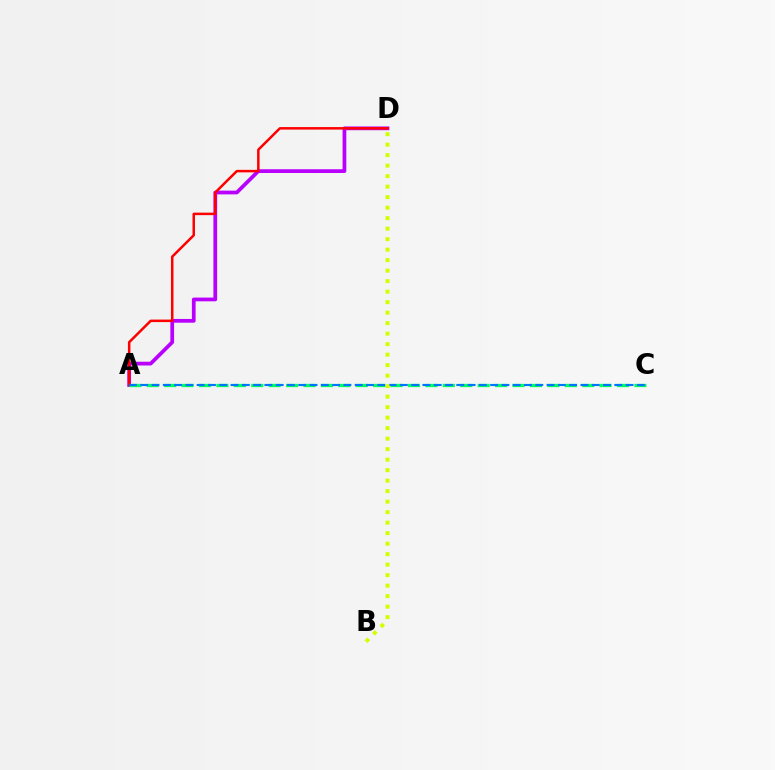{('A', 'D'): [{'color': '#b900ff', 'line_style': 'solid', 'thickness': 2.7}, {'color': '#ff0000', 'line_style': 'solid', 'thickness': 1.8}], ('A', 'C'): [{'color': '#00ff5c', 'line_style': 'dashed', 'thickness': 2.37}, {'color': '#0074ff', 'line_style': 'dashed', 'thickness': 1.53}], ('B', 'D'): [{'color': '#d1ff00', 'line_style': 'dotted', 'thickness': 2.85}]}